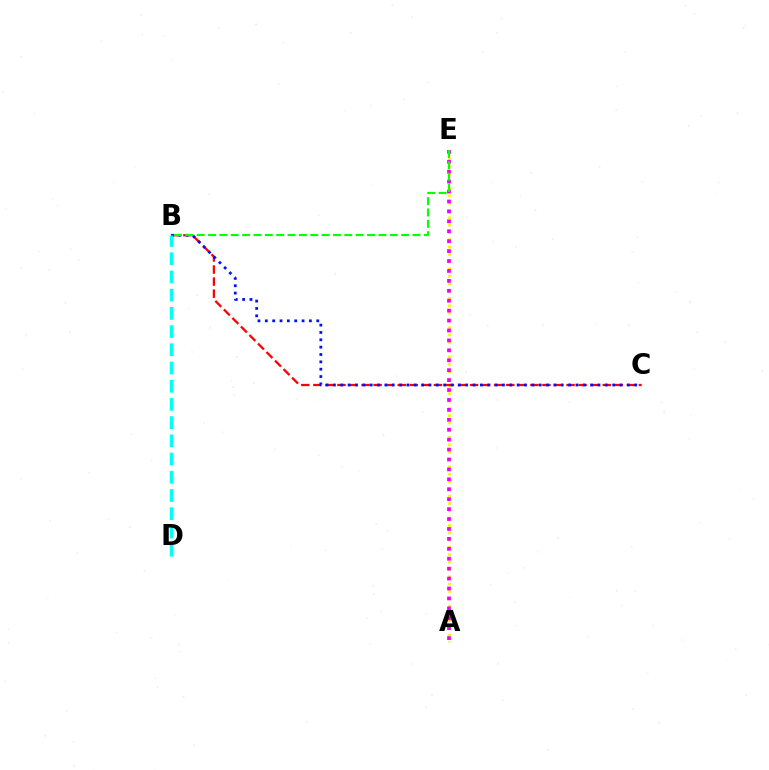{('A', 'E'): [{'color': '#fcf500', 'line_style': 'dotted', 'thickness': 1.99}, {'color': '#ee00ff', 'line_style': 'dotted', 'thickness': 2.7}], ('B', 'C'): [{'color': '#ff0000', 'line_style': 'dashed', 'thickness': 1.64}, {'color': '#0010ff', 'line_style': 'dotted', 'thickness': 2.0}], ('B', 'E'): [{'color': '#08ff00', 'line_style': 'dashed', 'thickness': 1.54}], ('B', 'D'): [{'color': '#00fff6', 'line_style': 'dashed', 'thickness': 2.47}]}